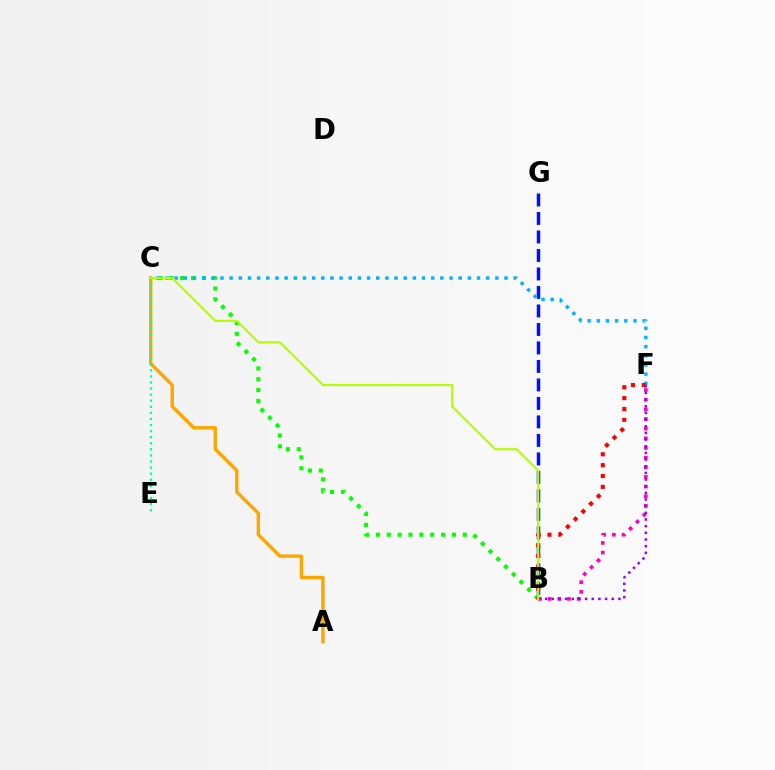{('B', 'G'): [{'color': '#0010ff', 'line_style': 'dashed', 'thickness': 2.51}], ('B', 'C'): [{'color': '#08ff00', 'line_style': 'dotted', 'thickness': 2.95}, {'color': '#b3ff00', 'line_style': 'solid', 'thickness': 1.56}], ('A', 'C'): [{'color': '#ffa500', 'line_style': 'solid', 'thickness': 2.44}], ('C', 'E'): [{'color': '#00ff9d', 'line_style': 'dotted', 'thickness': 1.65}], ('B', 'F'): [{'color': '#ff00bd', 'line_style': 'dotted', 'thickness': 2.62}, {'color': '#ff0000', 'line_style': 'dotted', 'thickness': 2.95}, {'color': '#9b00ff', 'line_style': 'dotted', 'thickness': 1.81}], ('C', 'F'): [{'color': '#00b5ff', 'line_style': 'dotted', 'thickness': 2.49}]}